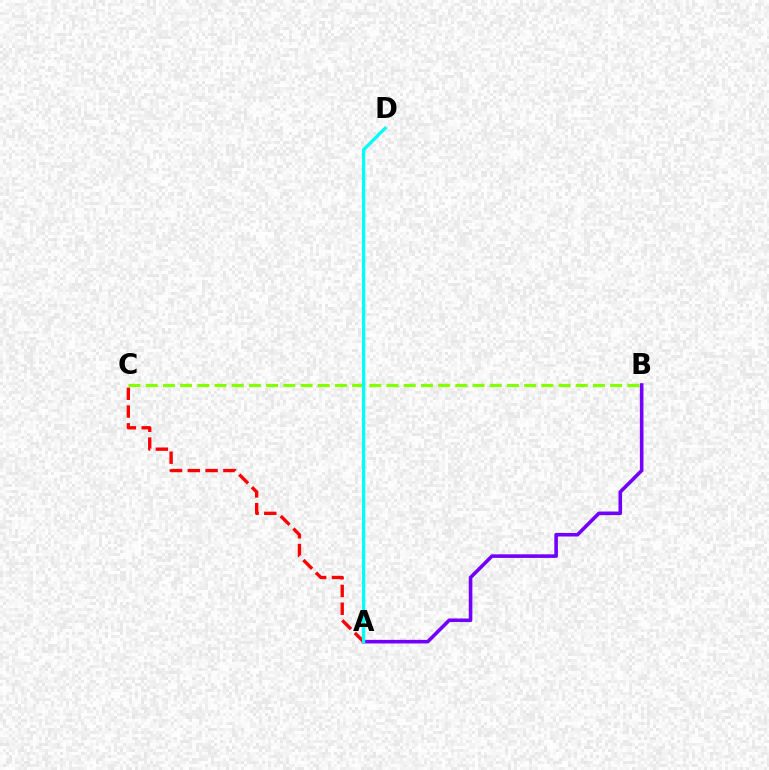{('A', 'C'): [{'color': '#ff0000', 'line_style': 'dashed', 'thickness': 2.42}], ('A', 'B'): [{'color': '#7200ff', 'line_style': 'solid', 'thickness': 2.59}], ('B', 'C'): [{'color': '#84ff00', 'line_style': 'dashed', 'thickness': 2.34}], ('A', 'D'): [{'color': '#00fff6', 'line_style': 'solid', 'thickness': 2.38}]}